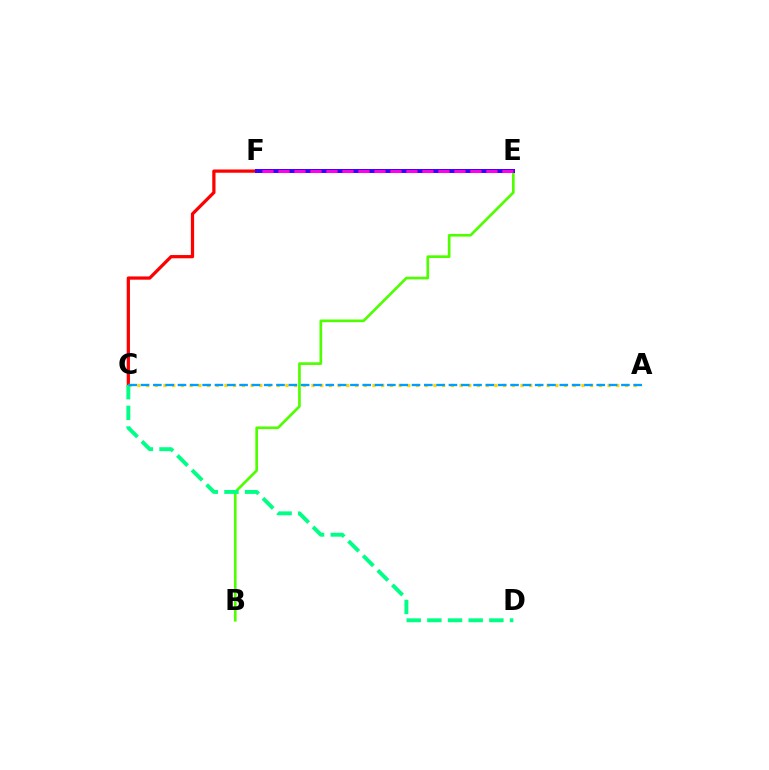{('C', 'F'): [{'color': '#ff0000', 'line_style': 'solid', 'thickness': 2.34}], ('B', 'E'): [{'color': '#4fff00', 'line_style': 'solid', 'thickness': 1.92}], ('A', 'C'): [{'color': '#ffd500', 'line_style': 'dotted', 'thickness': 2.37}, {'color': '#009eff', 'line_style': 'dashed', 'thickness': 1.67}], ('C', 'D'): [{'color': '#00ff86', 'line_style': 'dashed', 'thickness': 2.81}], ('E', 'F'): [{'color': '#3700ff', 'line_style': 'solid', 'thickness': 2.84}, {'color': '#ff00ed', 'line_style': 'dashed', 'thickness': 2.17}]}